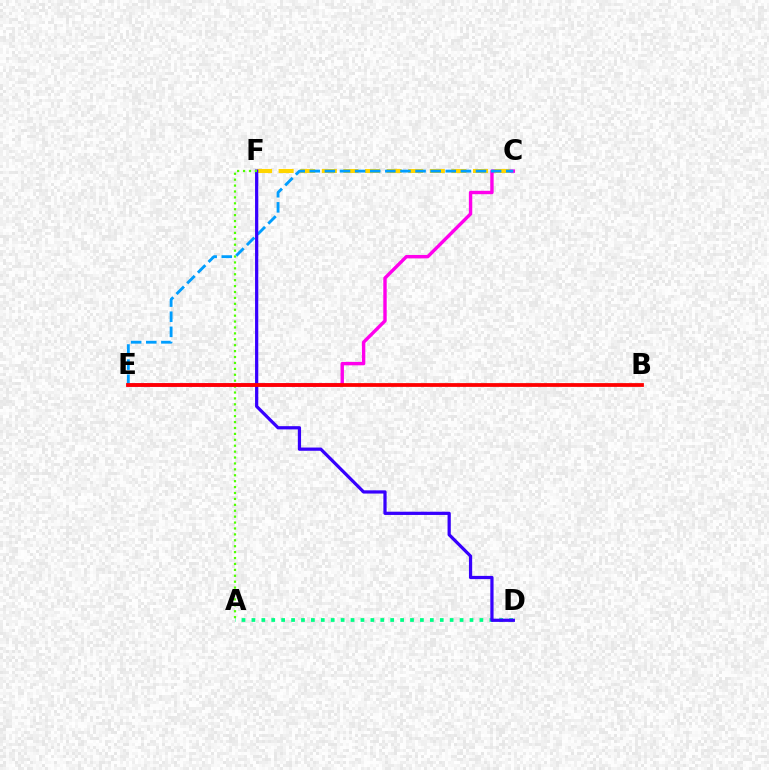{('C', 'E'): [{'color': '#ff00ed', 'line_style': 'solid', 'thickness': 2.45}, {'color': '#009eff', 'line_style': 'dashed', 'thickness': 2.05}], ('A', 'D'): [{'color': '#00ff86', 'line_style': 'dotted', 'thickness': 2.69}], ('C', 'F'): [{'color': '#ffd500', 'line_style': 'dashed', 'thickness': 2.93}], ('D', 'F'): [{'color': '#3700ff', 'line_style': 'solid', 'thickness': 2.32}], ('A', 'F'): [{'color': '#4fff00', 'line_style': 'dotted', 'thickness': 1.61}], ('B', 'E'): [{'color': '#ff0000', 'line_style': 'solid', 'thickness': 2.72}]}